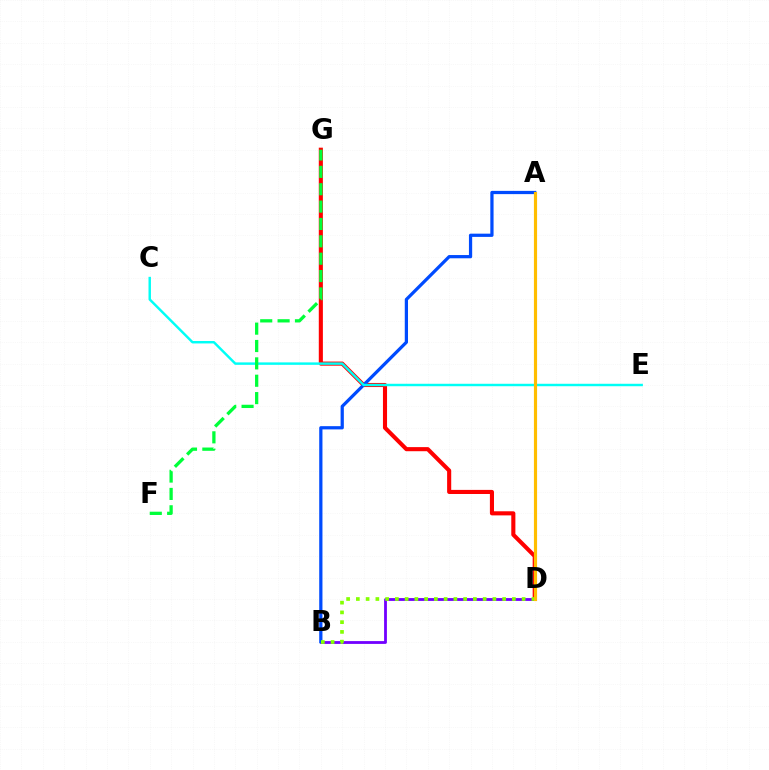{('D', 'G'): [{'color': '#ff0000', 'line_style': 'solid', 'thickness': 2.95}], ('A', 'D'): [{'color': '#ff00cf', 'line_style': 'solid', 'thickness': 1.87}, {'color': '#ffbd00', 'line_style': 'solid', 'thickness': 2.27}], ('B', 'D'): [{'color': '#7200ff', 'line_style': 'solid', 'thickness': 2.02}, {'color': '#84ff00', 'line_style': 'dotted', 'thickness': 2.65}], ('A', 'B'): [{'color': '#004bff', 'line_style': 'solid', 'thickness': 2.33}], ('C', 'E'): [{'color': '#00fff6', 'line_style': 'solid', 'thickness': 1.76}], ('F', 'G'): [{'color': '#00ff39', 'line_style': 'dashed', 'thickness': 2.36}]}